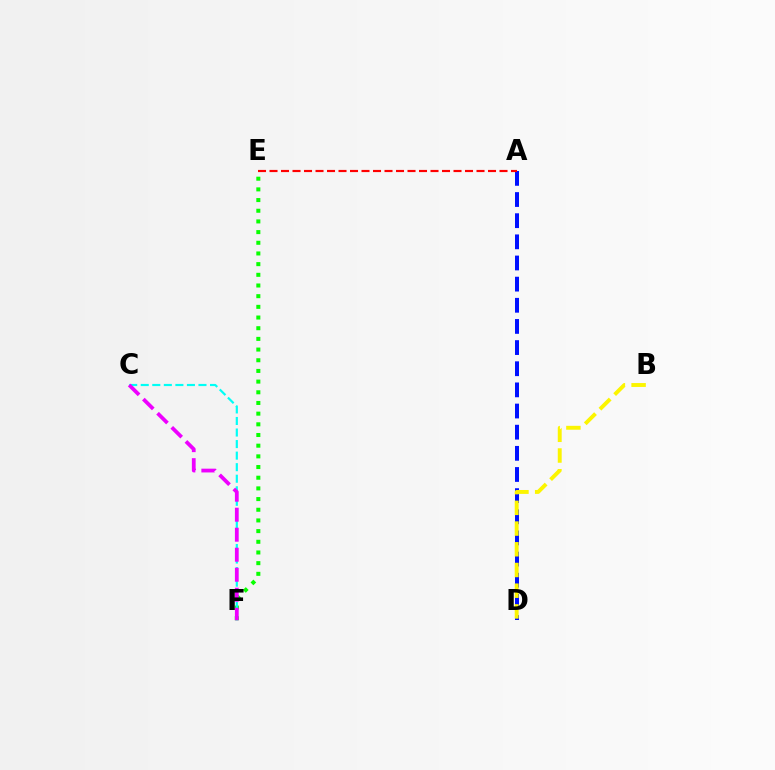{('A', 'D'): [{'color': '#0010ff', 'line_style': 'dashed', 'thickness': 2.87}], ('E', 'F'): [{'color': '#08ff00', 'line_style': 'dotted', 'thickness': 2.9}], ('A', 'E'): [{'color': '#ff0000', 'line_style': 'dashed', 'thickness': 1.56}], ('C', 'F'): [{'color': '#00fff6', 'line_style': 'dashed', 'thickness': 1.57}, {'color': '#ee00ff', 'line_style': 'dashed', 'thickness': 2.72}], ('B', 'D'): [{'color': '#fcf500', 'line_style': 'dashed', 'thickness': 2.81}]}